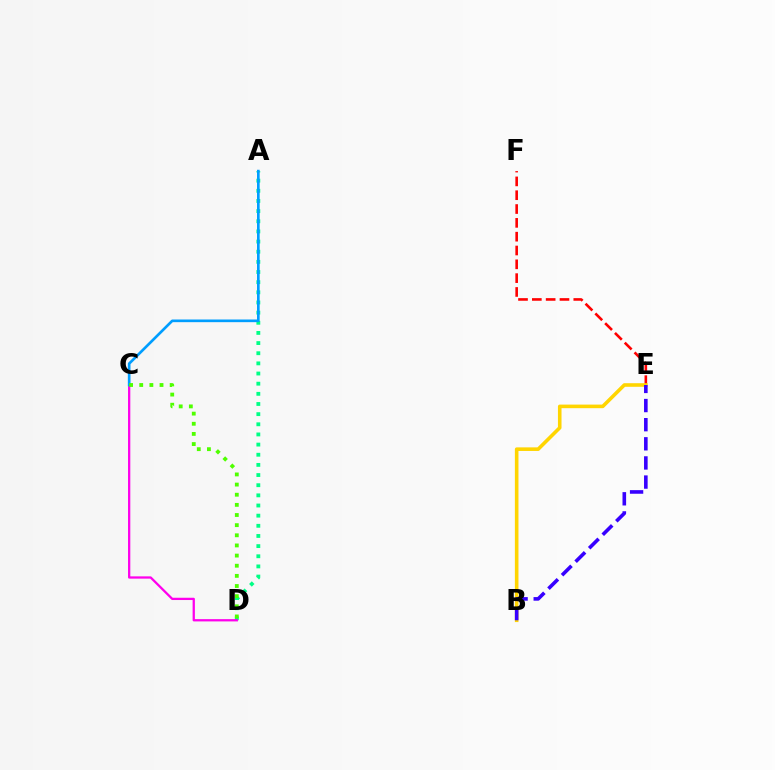{('A', 'D'): [{'color': '#00ff86', 'line_style': 'dotted', 'thickness': 2.76}], ('E', 'F'): [{'color': '#ff0000', 'line_style': 'dashed', 'thickness': 1.88}], ('B', 'E'): [{'color': '#ffd500', 'line_style': 'solid', 'thickness': 2.59}, {'color': '#3700ff', 'line_style': 'dashed', 'thickness': 2.6}], ('C', 'D'): [{'color': '#ff00ed', 'line_style': 'solid', 'thickness': 1.64}, {'color': '#4fff00', 'line_style': 'dotted', 'thickness': 2.76}], ('A', 'C'): [{'color': '#009eff', 'line_style': 'solid', 'thickness': 1.92}]}